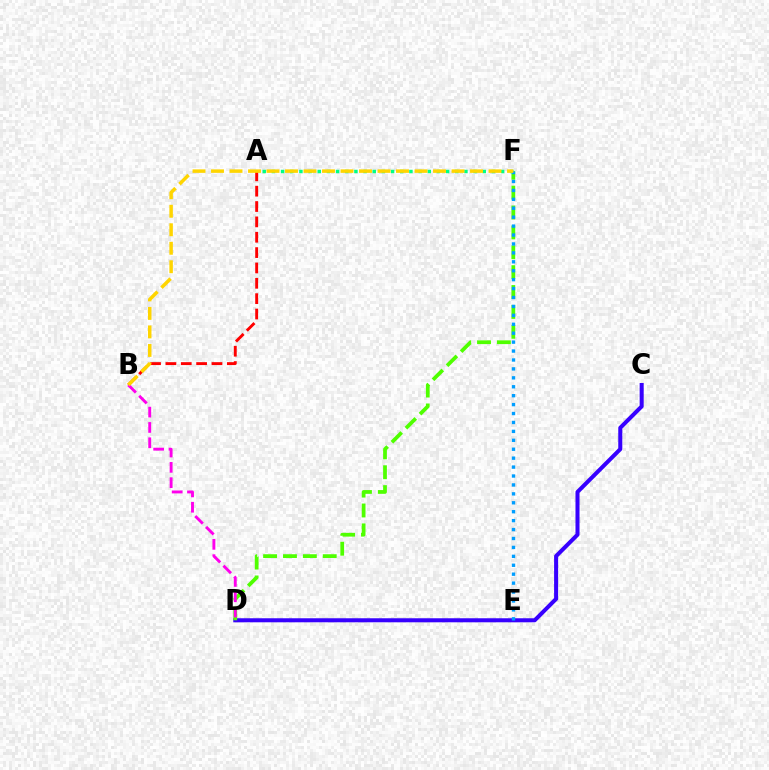{('C', 'D'): [{'color': '#3700ff', 'line_style': 'solid', 'thickness': 2.9}], ('A', 'F'): [{'color': '#00ff86', 'line_style': 'dotted', 'thickness': 2.49}], ('D', 'F'): [{'color': '#4fff00', 'line_style': 'dashed', 'thickness': 2.7}], ('A', 'B'): [{'color': '#ff0000', 'line_style': 'dashed', 'thickness': 2.09}], ('E', 'F'): [{'color': '#009eff', 'line_style': 'dotted', 'thickness': 2.42}], ('B', 'D'): [{'color': '#ff00ed', 'line_style': 'dashed', 'thickness': 2.08}], ('B', 'F'): [{'color': '#ffd500', 'line_style': 'dashed', 'thickness': 2.51}]}